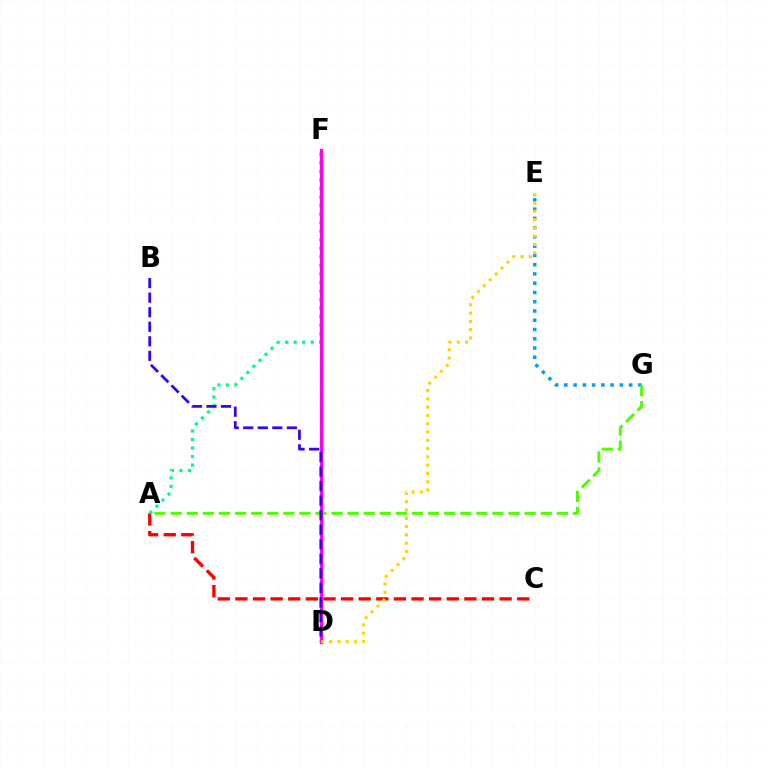{('A', 'C'): [{'color': '#ff0000', 'line_style': 'dashed', 'thickness': 2.39}], ('E', 'G'): [{'color': '#009eff', 'line_style': 'dotted', 'thickness': 2.52}], ('A', 'F'): [{'color': '#00ff86', 'line_style': 'dotted', 'thickness': 2.32}], ('A', 'G'): [{'color': '#4fff00', 'line_style': 'dashed', 'thickness': 2.19}], ('D', 'F'): [{'color': '#ff00ed', 'line_style': 'solid', 'thickness': 2.39}], ('B', 'D'): [{'color': '#3700ff', 'line_style': 'dashed', 'thickness': 1.98}], ('D', 'E'): [{'color': '#ffd500', 'line_style': 'dotted', 'thickness': 2.25}]}